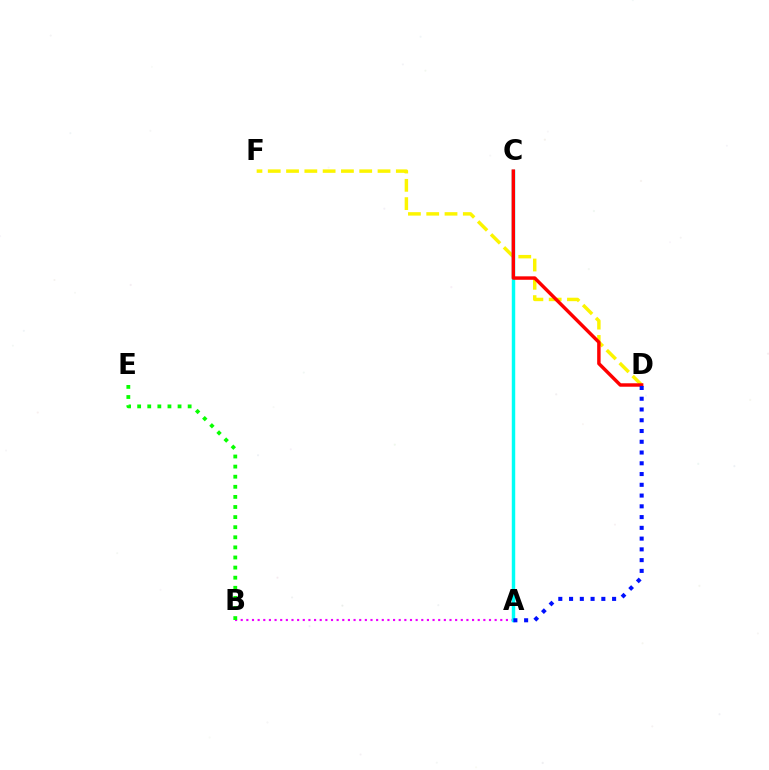{('A', 'B'): [{'color': '#ee00ff', 'line_style': 'dotted', 'thickness': 1.53}], ('D', 'F'): [{'color': '#fcf500', 'line_style': 'dashed', 'thickness': 2.49}], ('A', 'C'): [{'color': '#00fff6', 'line_style': 'solid', 'thickness': 2.47}], ('B', 'E'): [{'color': '#08ff00', 'line_style': 'dotted', 'thickness': 2.74}], ('C', 'D'): [{'color': '#ff0000', 'line_style': 'solid', 'thickness': 2.48}], ('A', 'D'): [{'color': '#0010ff', 'line_style': 'dotted', 'thickness': 2.92}]}